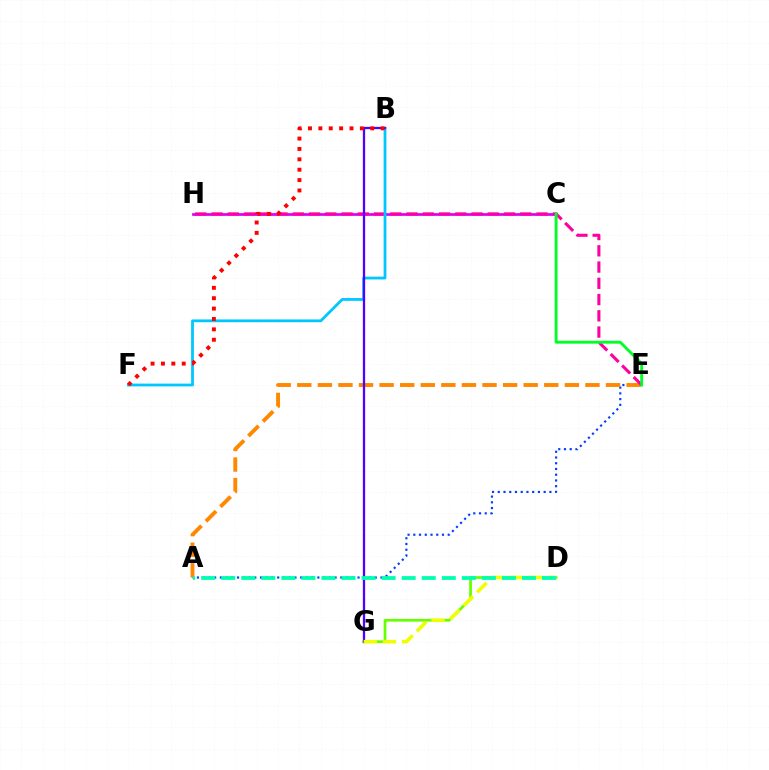{('A', 'E'): [{'color': '#003fff', 'line_style': 'dotted', 'thickness': 1.56}, {'color': '#ff8800', 'line_style': 'dashed', 'thickness': 2.8}], ('D', 'G'): [{'color': '#66ff00', 'line_style': 'solid', 'thickness': 1.95}, {'color': '#eeff00', 'line_style': 'dashed', 'thickness': 2.6}], ('C', 'H'): [{'color': '#d600ff', 'line_style': 'solid', 'thickness': 1.95}], ('E', 'H'): [{'color': '#ff00a0', 'line_style': 'dashed', 'thickness': 2.21}], ('B', 'F'): [{'color': '#00c7ff', 'line_style': 'solid', 'thickness': 2.0}, {'color': '#ff0000', 'line_style': 'dotted', 'thickness': 2.82}], ('B', 'G'): [{'color': '#4f00ff', 'line_style': 'solid', 'thickness': 1.66}], ('C', 'E'): [{'color': '#00ff27', 'line_style': 'solid', 'thickness': 2.07}], ('A', 'D'): [{'color': '#00ffaf', 'line_style': 'dashed', 'thickness': 2.72}]}